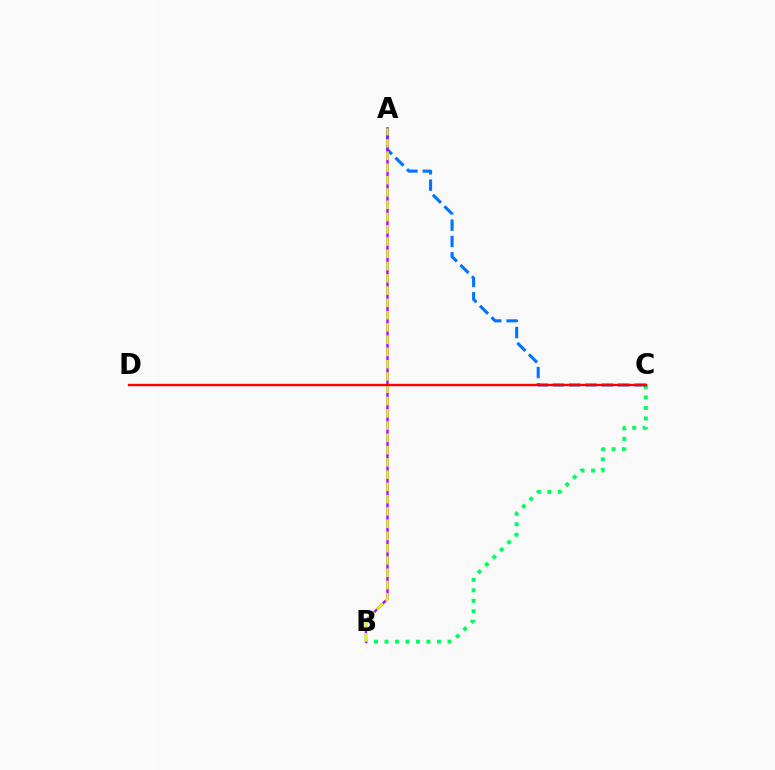{('B', 'C'): [{'color': '#00ff5c', 'line_style': 'dotted', 'thickness': 2.85}], ('A', 'C'): [{'color': '#0074ff', 'line_style': 'dashed', 'thickness': 2.22}], ('A', 'B'): [{'color': '#b900ff', 'line_style': 'solid', 'thickness': 1.71}, {'color': '#d1ff00', 'line_style': 'dashed', 'thickness': 1.67}], ('C', 'D'): [{'color': '#ff0000', 'line_style': 'solid', 'thickness': 1.74}]}